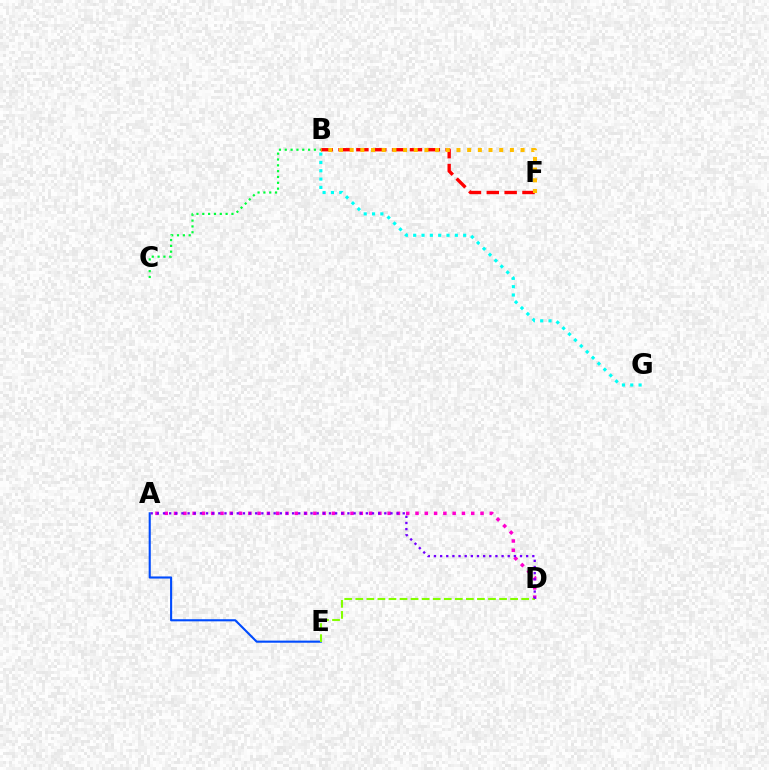{('A', 'D'): [{'color': '#ff00cf', 'line_style': 'dotted', 'thickness': 2.52}, {'color': '#7200ff', 'line_style': 'dotted', 'thickness': 1.67}], ('A', 'E'): [{'color': '#004bff', 'line_style': 'solid', 'thickness': 1.52}], ('D', 'E'): [{'color': '#84ff00', 'line_style': 'dashed', 'thickness': 1.5}], ('B', 'C'): [{'color': '#00ff39', 'line_style': 'dotted', 'thickness': 1.58}], ('B', 'F'): [{'color': '#ff0000', 'line_style': 'dashed', 'thickness': 2.42}, {'color': '#ffbd00', 'line_style': 'dotted', 'thickness': 2.9}], ('B', 'G'): [{'color': '#00fff6', 'line_style': 'dotted', 'thickness': 2.26}]}